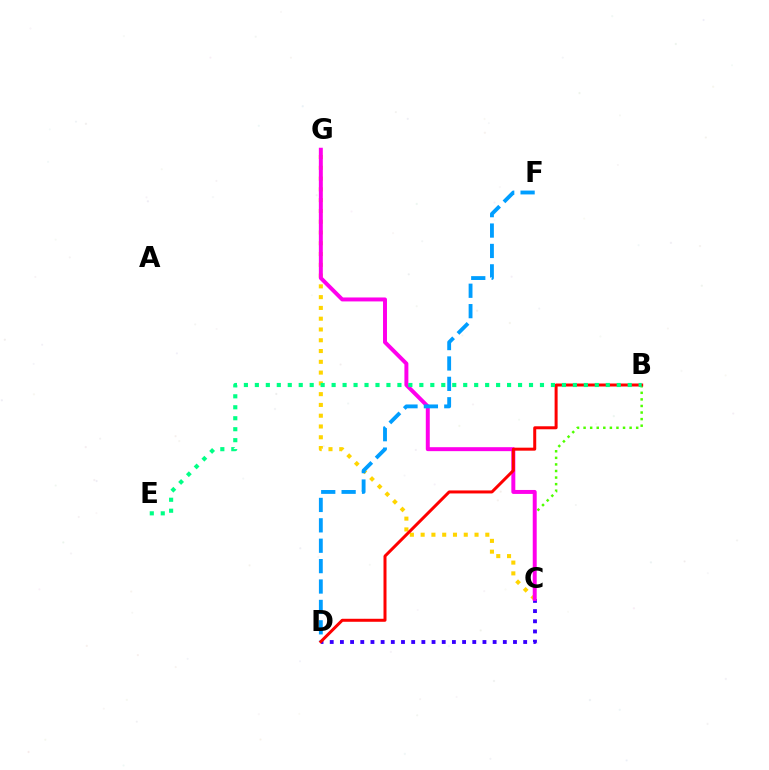{('C', 'G'): [{'color': '#ffd500', 'line_style': 'dotted', 'thickness': 2.93}, {'color': '#ff00ed', 'line_style': 'solid', 'thickness': 2.85}], ('B', 'C'): [{'color': '#4fff00', 'line_style': 'dotted', 'thickness': 1.79}], ('C', 'D'): [{'color': '#3700ff', 'line_style': 'dotted', 'thickness': 2.77}], ('D', 'F'): [{'color': '#009eff', 'line_style': 'dashed', 'thickness': 2.77}], ('B', 'D'): [{'color': '#ff0000', 'line_style': 'solid', 'thickness': 2.16}], ('B', 'E'): [{'color': '#00ff86', 'line_style': 'dotted', 'thickness': 2.98}]}